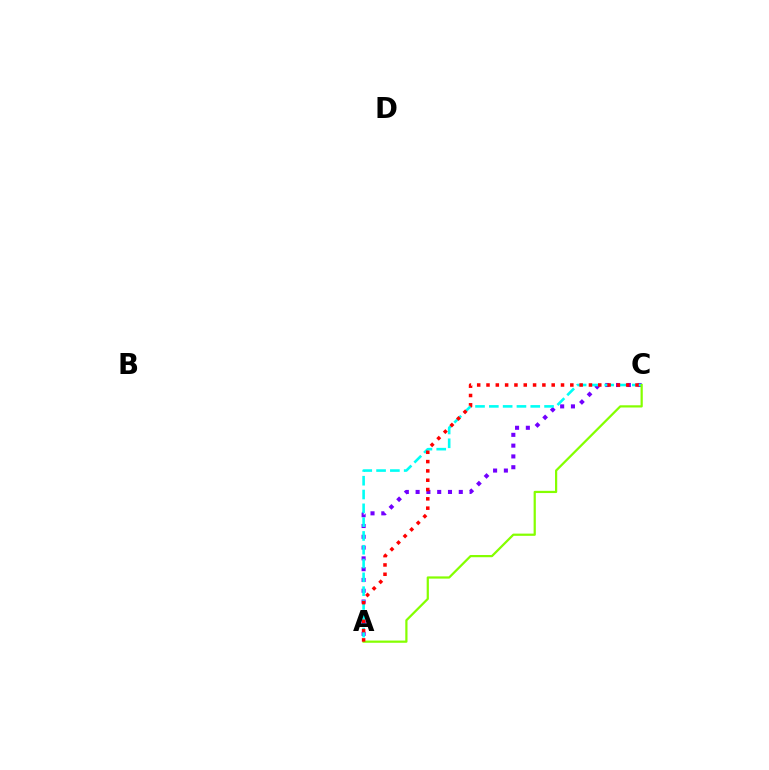{('A', 'C'): [{'color': '#7200ff', 'line_style': 'dotted', 'thickness': 2.93}, {'color': '#00fff6', 'line_style': 'dashed', 'thickness': 1.88}, {'color': '#84ff00', 'line_style': 'solid', 'thickness': 1.6}, {'color': '#ff0000', 'line_style': 'dotted', 'thickness': 2.53}]}